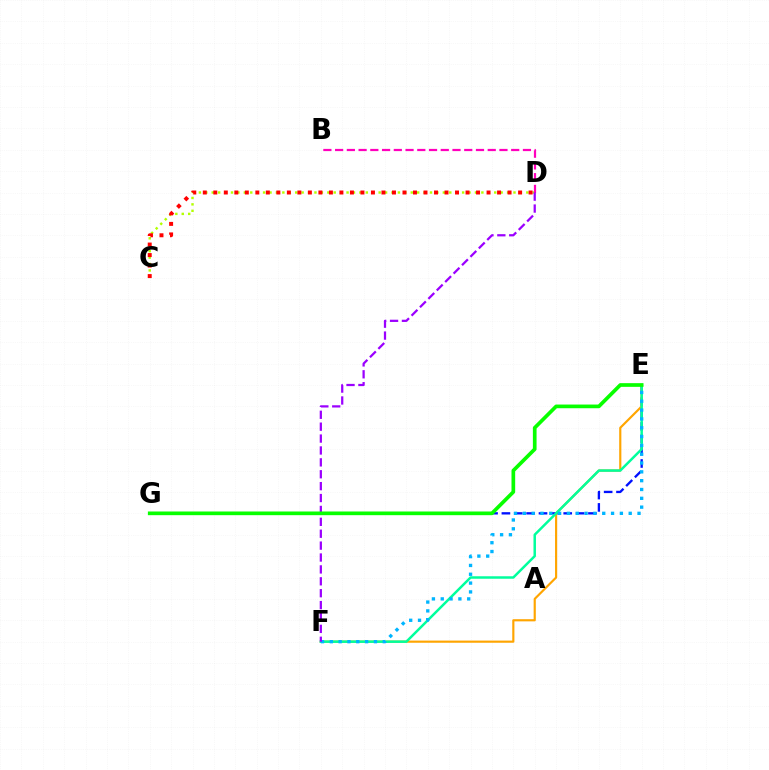{('E', 'G'): [{'color': '#0010ff', 'line_style': 'dashed', 'thickness': 1.68}, {'color': '#08ff00', 'line_style': 'solid', 'thickness': 2.65}], ('E', 'F'): [{'color': '#ffa500', 'line_style': 'solid', 'thickness': 1.56}, {'color': '#00ff9d', 'line_style': 'solid', 'thickness': 1.79}, {'color': '#00b5ff', 'line_style': 'dotted', 'thickness': 2.4}], ('C', 'D'): [{'color': '#b3ff00', 'line_style': 'dotted', 'thickness': 1.74}, {'color': '#ff0000', 'line_style': 'dotted', 'thickness': 2.86}], ('B', 'D'): [{'color': '#ff00bd', 'line_style': 'dashed', 'thickness': 1.59}], ('D', 'F'): [{'color': '#9b00ff', 'line_style': 'dashed', 'thickness': 1.62}]}